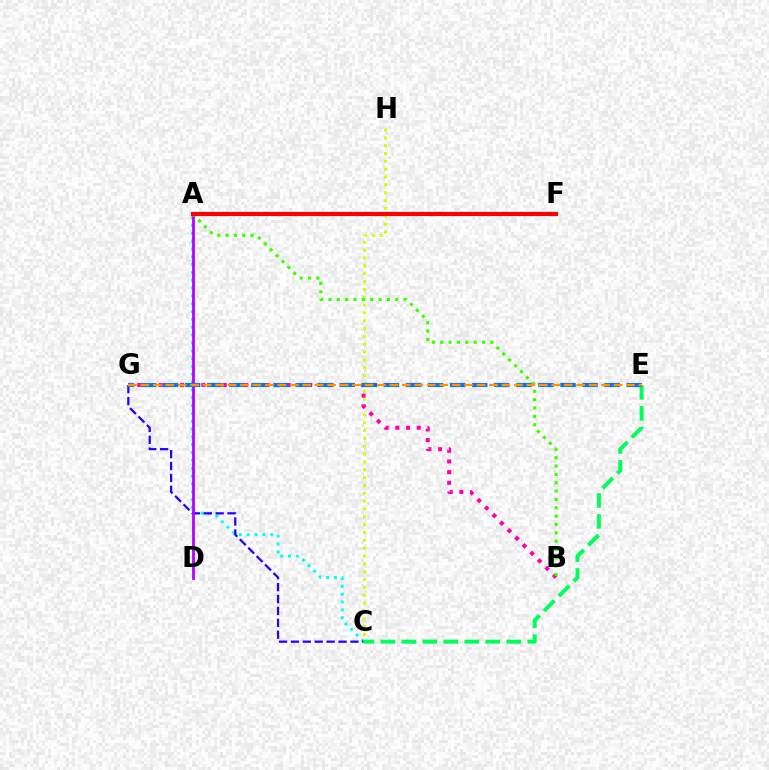{('A', 'C'): [{'color': '#00fff6', 'line_style': 'dotted', 'thickness': 2.13}], ('C', 'H'): [{'color': '#d1ff00', 'line_style': 'dotted', 'thickness': 2.13}], ('C', 'G'): [{'color': '#2500ff', 'line_style': 'dashed', 'thickness': 1.62}], ('B', 'G'): [{'color': '#ff00ac', 'line_style': 'dotted', 'thickness': 2.9}], ('A', 'D'): [{'color': '#b900ff', 'line_style': 'solid', 'thickness': 2.01}], ('C', 'E'): [{'color': '#00ff5c', 'line_style': 'dashed', 'thickness': 2.85}], ('A', 'B'): [{'color': '#3dff00', 'line_style': 'dotted', 'thickness': 2.27}], ('E', 'G'): [{'color': '#0074ff', 'line_style': 'dashed', 'thickness': 3.0}, {'color': '#ff9400', 'line_style': 'dashed', 'thickness': 1.69}], ('A', 'F'): [{'color': '#ff0000', 'line_style': 'solid', 'thickness': 2.98}]}